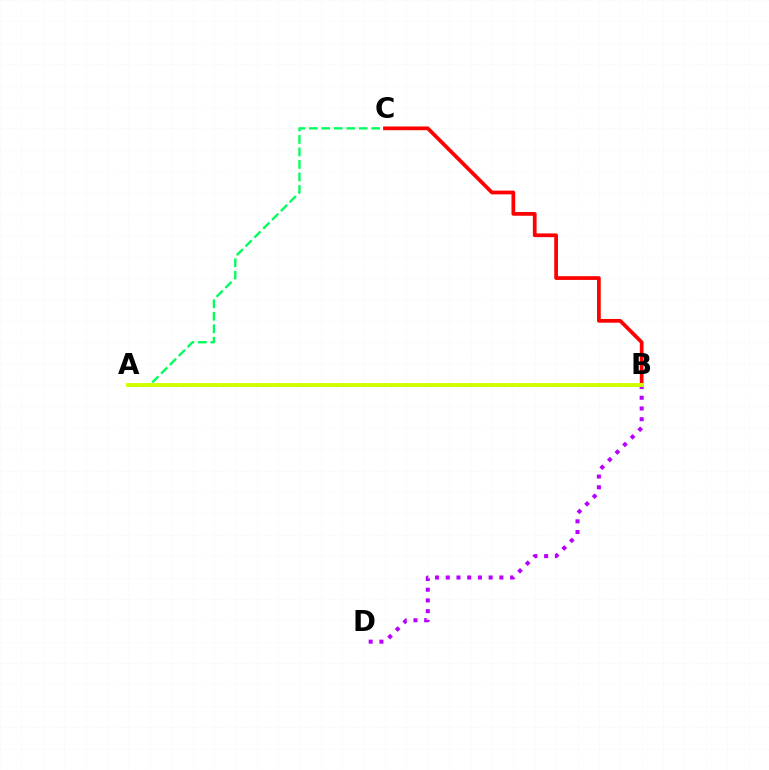{('A', 'C'): [{'color': '#00ff5c', 'line_style': 'dashed', 'thickness': 1.7}], ('B', 'D'): [{'color': '#b900ff', 'line_style': 'dotted', 'thickness': 2.91}], ('B', 'C'): [{'color': '#ff0000', 'line_style': 'solid', 'thickness': 2.69}], ('A', 'B'): [{'color': '#0074ff', 'line_style': 'dotted', 'thickness': 1.82}, {'color': '#d1ff00', 'line_style': 'solid', 'thickness': 2.79}]}